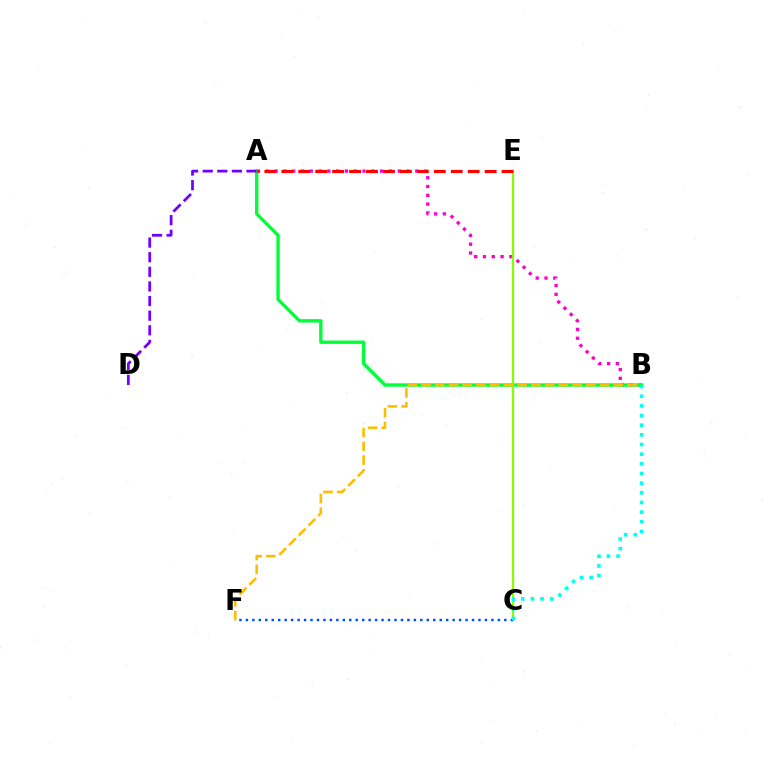{('A', 'B'): [{'color': '#ff00cf', 'line_style': 'dotted', 'thickness': 2.39}, {'color': '#00ff39', 'line_style': 'solid', 'thickness': 2.43}], ('C', 'E'): [{'color': '#84ff00', 'line_style': 'solid', 'thickness': 1.62}], ('A', 'D'): [{'color': '#7200ff', 'line_style': 'dashed', 'thickness': 1.99}], ('C', 'F'): [{'color': '#004bff', 'line_style': 'dotted', 'thickness': 1.76}], ('A', 'E'): [{'color': '#ff0000', 'line_style': 'dashed', 'thickness': 2.3}], ('B', 'F'): [{'color': '#ffbd00', 'line_style': 'dashed', 'thickness': 1.87}], ('B', 'C'): [{'color': '#00fff6', 'line_style': 'dotted', 'thickness': 2.62}]}